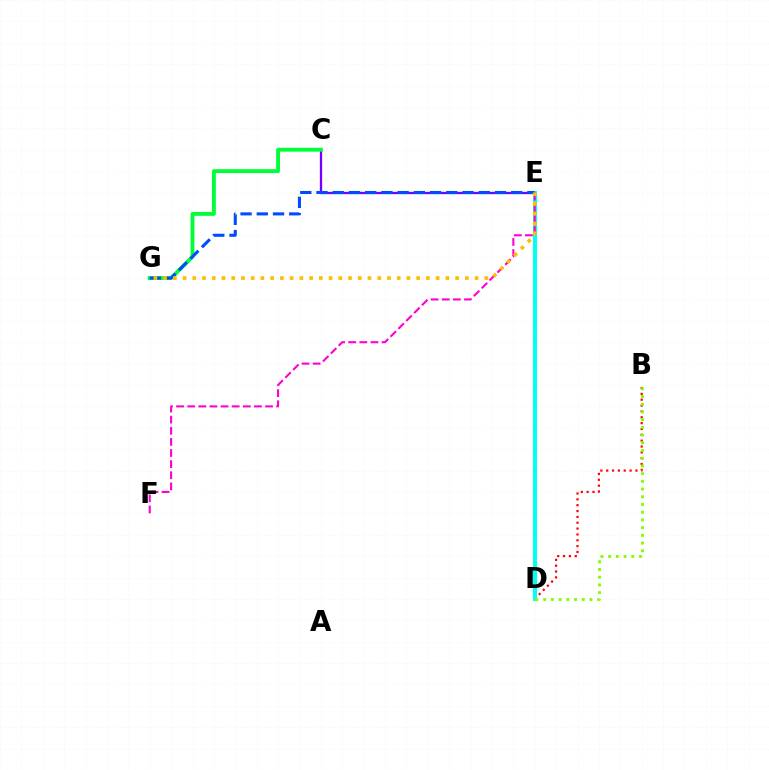{('C', 'E'): [{'color': '#7200ff', 'line_style': 'solid', 'thickness': 1.65}], ('B', 'D'): [{'color': '#ff0000', 'line_style': 'dotted', 'thickness': 1.59}, {'color': '#84ff00', 'line_style': 'dotted', 'thickness': 2.1}], ('D', 'E'): [{'color': '#00fff6', 'line_style': 'solid', 'thickness': 2.88}], ('E', 'F'): [{'color': '#ff00cf', 'line_style': 'dashed', 'thickness': 1.51}], ('C', 'G'): [{'color': '#00ff39', 'line_style': 'solid', 'thickness': 2.79}], ('E', 'G'): [{'color': '#004bff', 'line_style': 'dashed', 'thickness': 2.2}, {'color': '#ffbd00', 'line_style': 'dotted', 'thickness': 2.64}]}